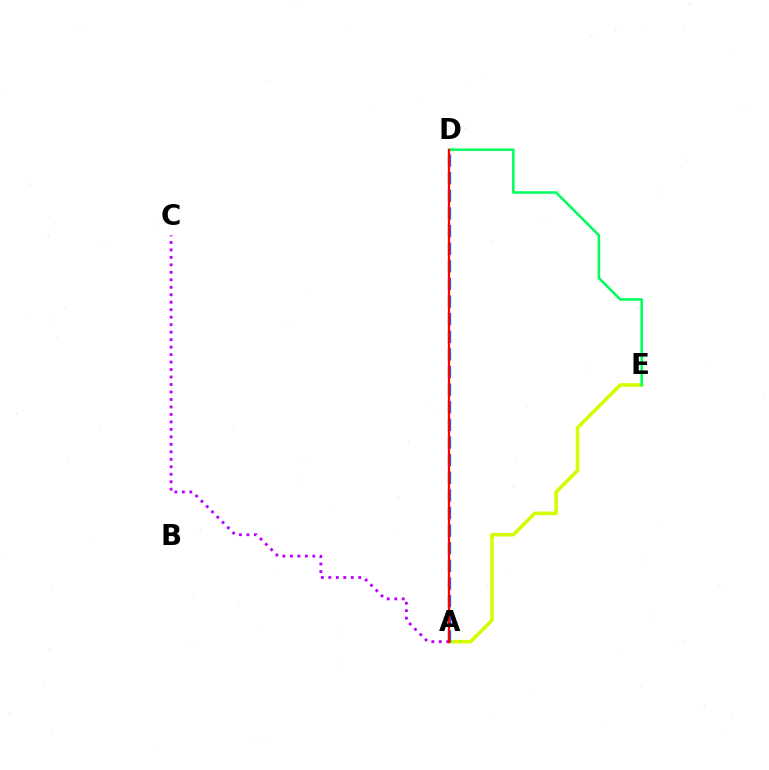{('A', 'E'): [{'color': '#d1ff00', 'line_style': 'solid', 'thickness': 2.57}], ('A', 'D'): [{'color': '#0074ff', 'line_style': 'dashed', 'thickness': 2.39}, {'color': '#ff0000', 'line_style': 'solid', 'thickness': 1.66}], ('A', 'C'): [{'color': '#b900ff', 'line_style': 'dotted', 'thickness': 2.03}], ('D', 'E'): [{'color': '#00ff5c', 'line_style': 'solid', 'thickness': 1.83}]}